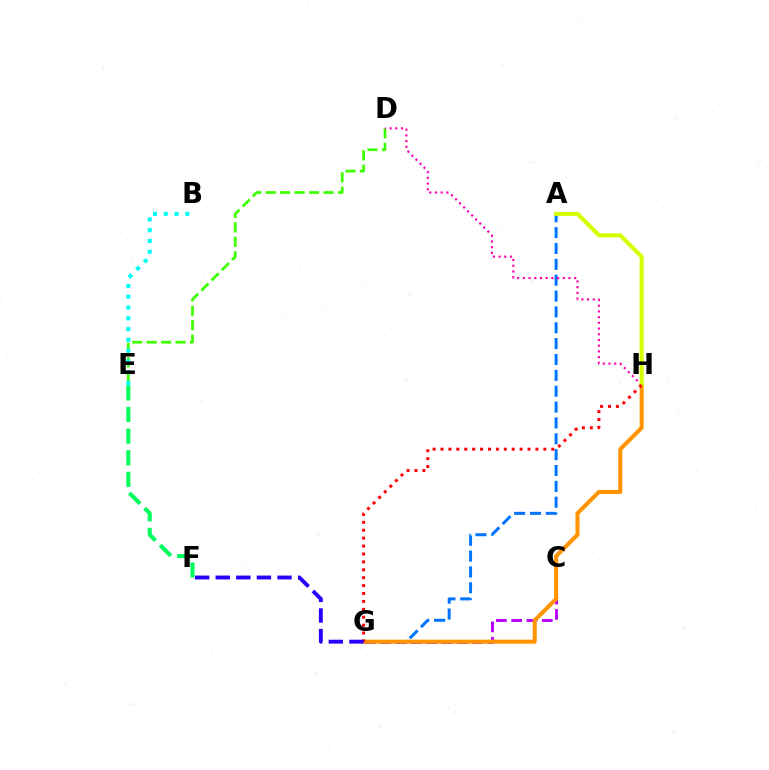{('D', 'E'): [{'color': '#3dff00', 'line_style': 'dashed', 'thickness': 1.96}], ('C', 'G'): [{'color': '#b900ff', 'line_style': 'dashed', 'thickness': 2.08}], ('A', 'G'): [{'color': '#0074ff', 'line_style': 'dashed', 'thickness': 2.15}], ('G', 'H'): [{'color': '#ff9400', 'line_style': 'solid', 'thickness': 2.92}, {'color': '#ff0000', 'line_style': 'dotted', 'thickness': 2.15}], ('D', 'H'): [{'color': '#ff00ac', 'line_style': 'dotted', 'thickness': 1.55}], ('A', 'H'): [{'color': '#d1ff00', 'line_style': 'solid', 'thickness': 2.92}], ('B', 'E'): [{'color': '#00fff6', 'line_style': 'dotted', 'thickness': 2.93}], ('E', 'F'): [{'color': '#00ff5c', 'line_style': 'dashed', 'thickness': 2.94}], ('F', 'G'): [{'color': '#2500ff', 'line_style': 'dashed', 'thickness': 2.8}]}